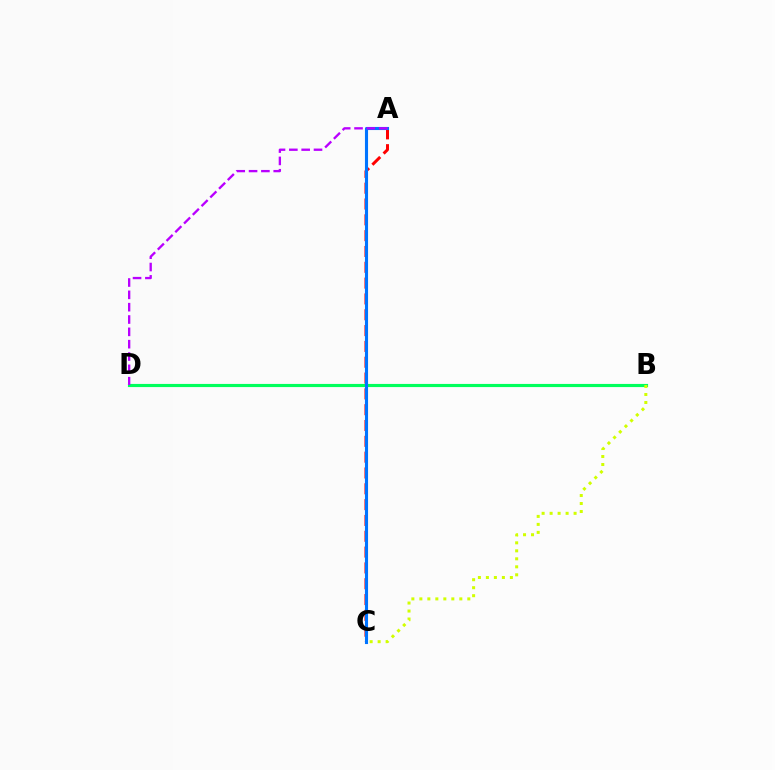{('A', 'C'): [{'color': '#ff0000', 'line_style': 'dashed', 'thickness': 2.15}, {'color': '#0074ff', 'line_style': 'solid', 'thickness': 2.23}], ('B', 'D'): [{'color': '#00ff5c', 'line_style': 'solid', 'thickness': 2.27}], ('B', 'C'): [{'color': '#d1ff00', 'line_style': 'dotted', 'thickness': 2.17}], ('A', 'D'): [{'color': '#b900ff', 'line_style': 'dashed', 'thickness': 1.68}]}